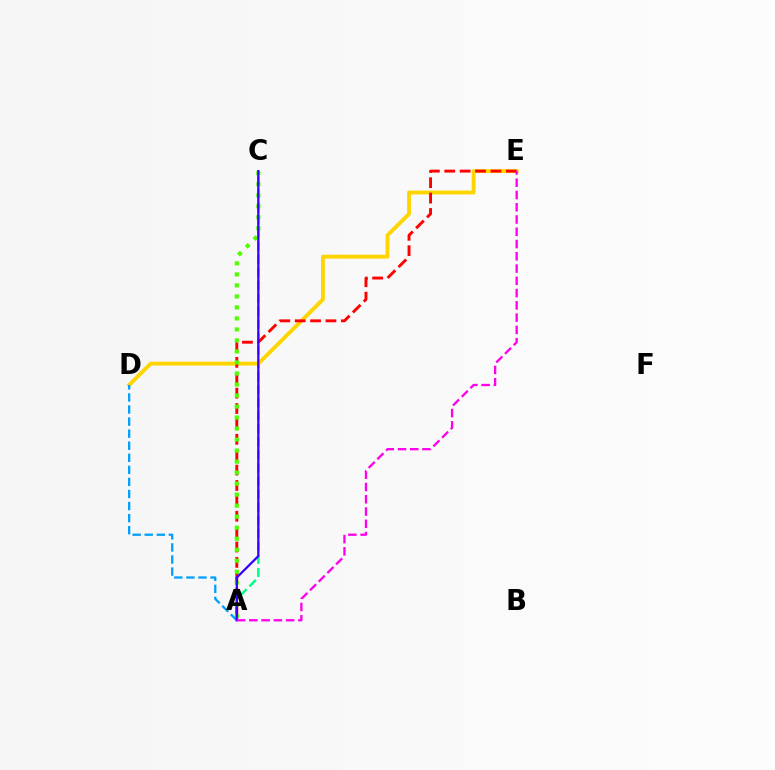{('A', 'C'): [{'color': '#00ff86', 'line_style': 'dashed', 'thickness': 1.77}, {'color': '#4fff00', 'line_style': 'dotted', 'thickness': 2.99}, {'color': '#3700ff', 'line_style': 'solid', 'thickness': 1.63}], ('D', 'E'): [{'color': '#ffd500', 'line_style': 'solid', 'thickness': 2.78}], ('A', 'E'): [{'color': '#ff0000', 'line_style': 'dashed', 'thickness': 2.09}, {'color': '#ff00ed', 'line_style': 'dashed', 'thickness': 1.67}], ('A', 'D'): [{'color': '#009eff', 'line_style': 'dashed', 'thickness': 1.64}]}